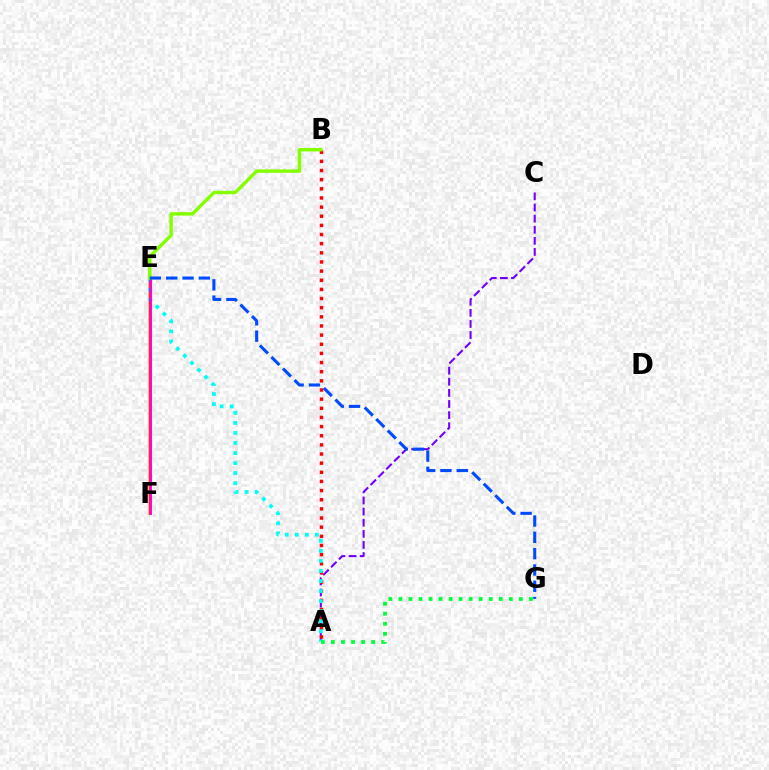{('E', 'F'): [{'color': '#ffbd00', 'line_style': 'solid', 'thickness': 2.63}, {'color': '#ff00cf', 'line_style': 'solid', 'thickness': 2.08}], ('A', 'C'): [{'color': '#7200ff', 'line_style': 'dashed', 'thickness': 1.51}], ('A', 'B'): [{'color': '#ff0000', 'line_style': 'dotted', 'thickness': 2.48}], ('A', 'E'): [{'color': '#00fff6', 'line_style': 'dotted', 'thickness': 2.73}], ('B', 'E'): [{'color': '#84ff00', 'line_style': 'solid', 'thickness': 2.46}], ('E', 'G'): [{'color': '#004bff', 'line_style': 'dashed', 'thickness': 2.22}], ('A', 'G'): [{'color': '#00ff39', 'line_style': 'dotted', 'thickness': 2.73}]}